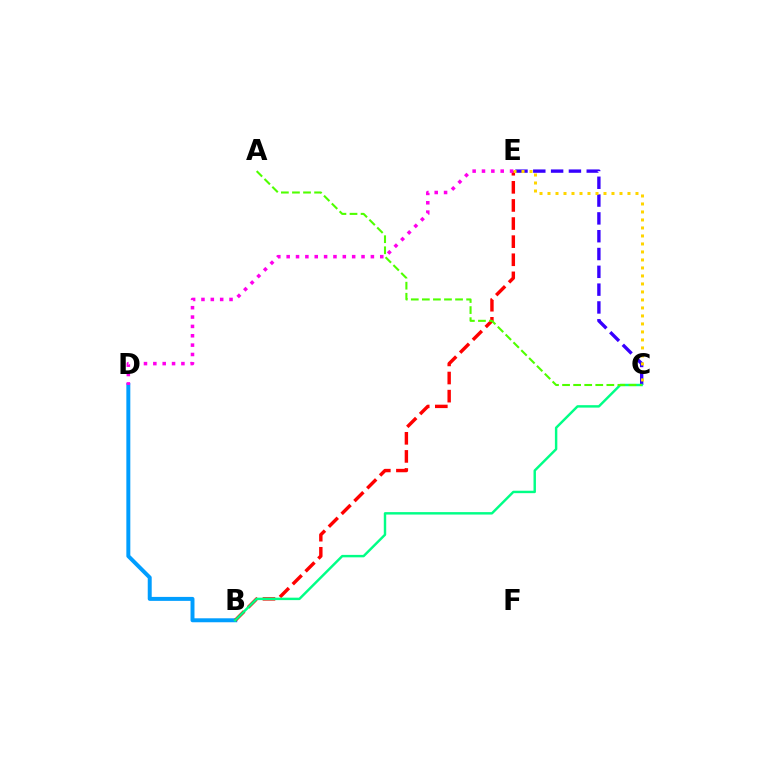{('B', 'D'): [{'color': '#009eff', 'line_style': 'solid', 'thickness': 2.85}], ('C', 'E'): [{'color': '#3700ff', 'line_style': 'dashed', 'thickness': 2.42}, {'color': '#ffd500', 'line_style': 'dotted', 'thickness': 2.17}], ('B', 'E'): [{'color': '#ff0000', 'line_style': 'dashed', 'thickness': 2.46}], ('B', 'C'): [{'color': '#00ff86', 'line_style': 'solid', 'thickness': 1.76}], ('D', 'E'): [{'color': '#ff00ed', 'line_style': 'dotted', 'thickness': 2.54}], ('A', 'C'): [{'color': '#4fff00', 'line_style': 'dashed', 'thickness': 1.5}]}